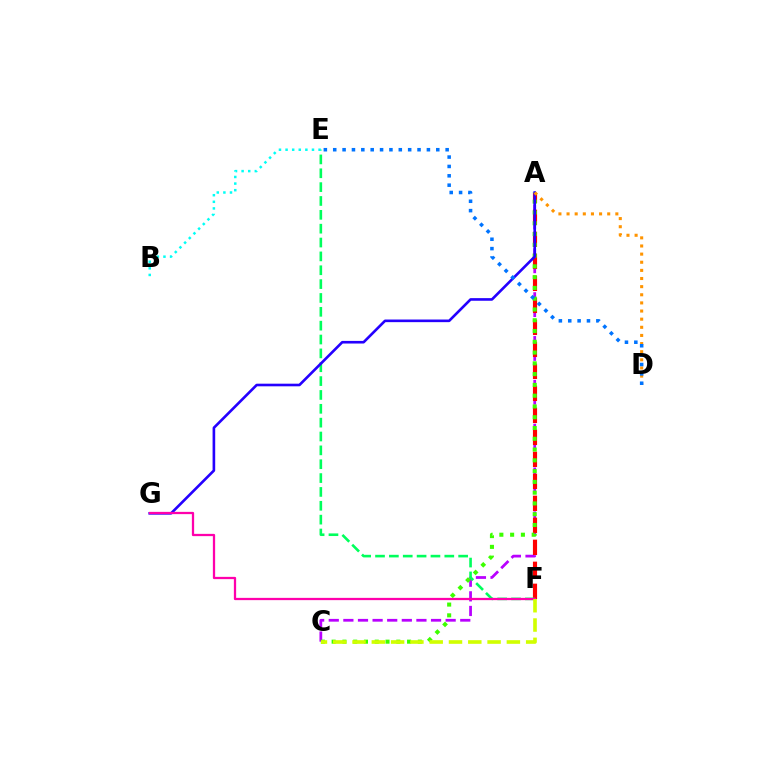{('A', 'C'): [{'color': '#b900ff', 'line_style': 'dashed', 'thickness': 1.98}, {'color': '#3dff00', 'line_style': 'dotted', 'thickness': 2.93}], ('A', 'F'): [{'color': '#ff0000', 'line_style': 'dashed', 'thickness': 2.99}], ('E', 'F'): [{'color': '#00ff5c', 'line_style': 'dashed', 'thickness': 1.88}], ('A', 'G'): [{'color': '#2500ff', 'line_style': 'solid', 'thickness': 1.89}], ('A', 'D'): [{'color': '#ff9400', 'line_style': 'dotted', 'thickness': 2.21}], ('F', 'G'): [{'color': '#ff00ac', 'line_style': 'solid', 'thickness': 1.63}], ('C', 'F'): [{'color': '#d1ff00', 'line_style': 'dashed', 'thickness': 2.62}], ('D', 'E'): [{'color': '#0074ff', 'line_style': 'dotted', 'thickness': 2.55}], ('B', 'E'): [{'color': '#00fff6', 'line_style': 'dotted', 'thickness': 1.79}]}